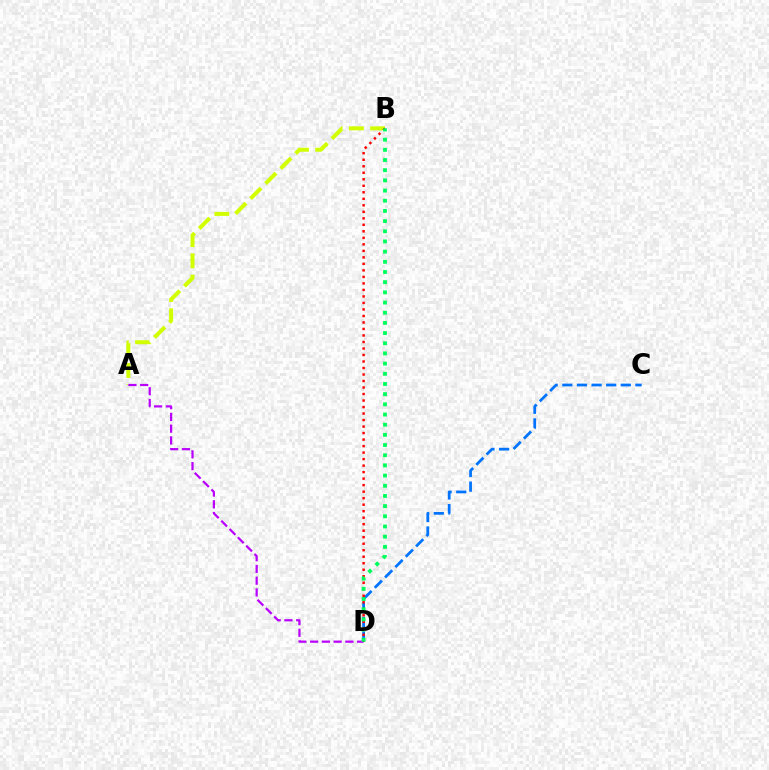{('A', 'B'): [{'color': '#d1ff00', 'line_style': 'dashed', 'thickness': 2.89}], ('A', 'D'): [{'color': '#b900ff', 'line_style': 'dashed', 'thickness': 1.6}], ('C', 'D'): [{'color': '#0074ff', 'line_style': 'dashed', 'thickness': 1.99}], ('B', 'D'): [{'color': '#ff0000', 'line_style': 'dotted', 'thickness': 1.77}, {'color': '#00ff5c', 'line_style': 'dotted', 'thickness': 2.77}]}